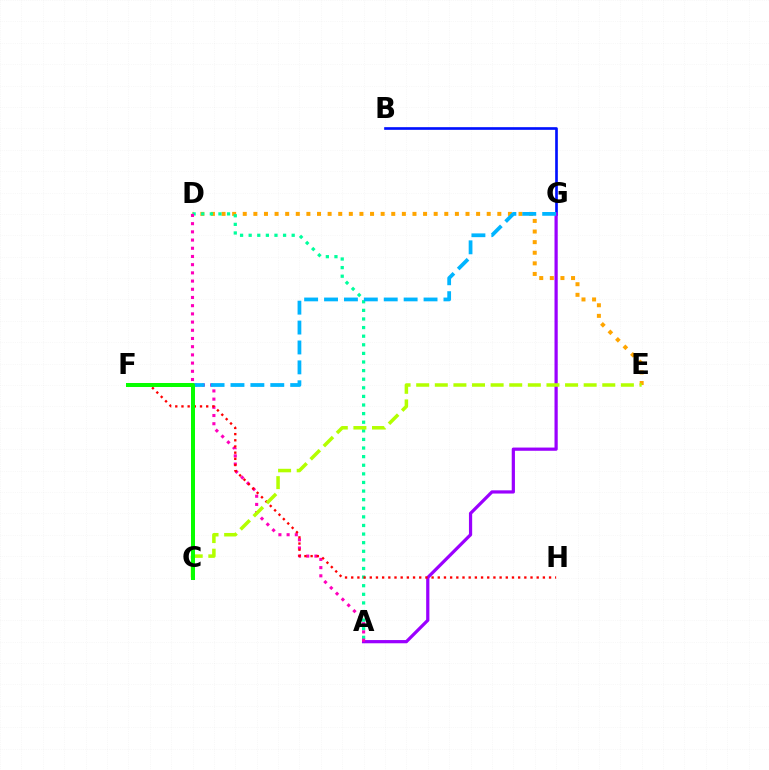{('D', 'E'): [{'color': '#ffa500', 'line_style': 'dotted', 'thickness': 2.88}], ('B', 'G'): [{'color': '#0010ff', 'line_style': 'solid', 'thickness': 1.92}], ('A', 'D'): [{'color': '#00ff9d', 'line_style': 'dotted', 'thickness': 2.34}, {'color': '#ff00bd', 'line_style': 'dotted', 'thickness': 2.23}], ('A', 'G'): [{'color': '#9b00ff', 'line_style': 'solid', 'thickness': 2.32}], ('F', 'G'): [{'color': '#00b5ff', 'line_style': 'dashed', 'thickness': 2.7}], ('F', 'H'): [{'color': '#ff0000', 'line_style': 'dotted', 'thickness': 1.68}], ('C', 'E'): [{'color': '#b3ff00', 'line_style': 'dashed', 'thickness': 2.53}], ('C', 'F'): [{'color': '#08ff00', 'line_style': 'solid', 'thickness': 2.88}]}